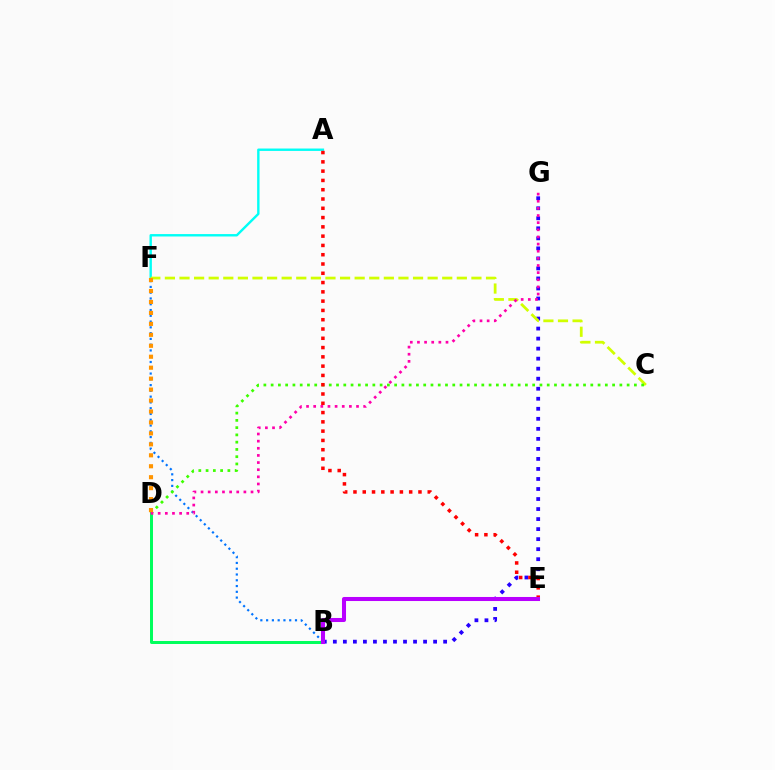{('B', 'F'): [{'color': '#0074ff', 'line_style': 'dotted', 'thickness': 1.57}], ('A', 'F'): [{'color': '#00fff6', 'line_style': 'solid', 'thickness': 1.72}], ('B', 'G'): [{'color': '#2500ff', 'line_style': 'dotted', 'thickness': 2.72}], ('C', 'F'): [{'color': '#d1ff00', 'line_style': 'dashed', 'thickness': 1.98}], ('C', 'D'): [{'color': '#3dff00', 'line_style': 'dotted', 'thickness': 1.97}], ('B', 'D'): [{'color': '#00ff5c', 'line_style': 'solid', 'thickness': 2.14}], ('A', 'E'): [{'color': '#ff0000', 'line_style': 'dotted', 'thickness': 2.52}], ('D', 'G'): [{'color': '#ff00ac', 'line_style': 'dotted', 'thickness': 1.94}], ('B', 'E'): [{'color': '#b900ff', 'line_style': 'solid', 'thickness': 2.91}], ('D', 'F'): [{'color': '#ff9400', 'line_style': 'dotted', 'thickness': 2.98}]}